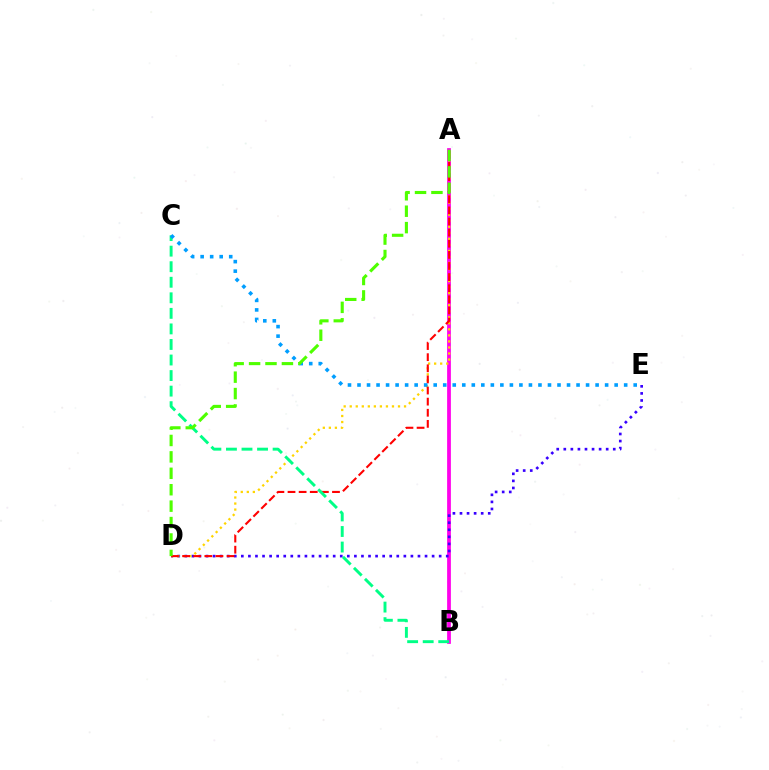{('A', 'B'): [{'color': '#ff00ed', 'line_style': 'solid', 'thickness': 2.7}], ('D', 'E'): [{'color': '#3700ff', 'line_style': 'dotted', 'thickness': 1.92}], ('A', 'D'): [{'color': '#ffd500', 'line_style': 'dotted', 'thickness': 1.64}, {'color': '#ff0000', 'line_style': 'dashed', 'thickness': 1.51}, {'color': '#4fff00', 'line_style': 'dashed', 'thickness': 2.23}], ('B', 'C'): [{'color': '#00ff86', 'line_style': 'dashed', 'thickness': 2.11}], ('C', 'E'): [{'color': '#009eff', 'line_style': 'dotted', 'thickness': 2.59}]}